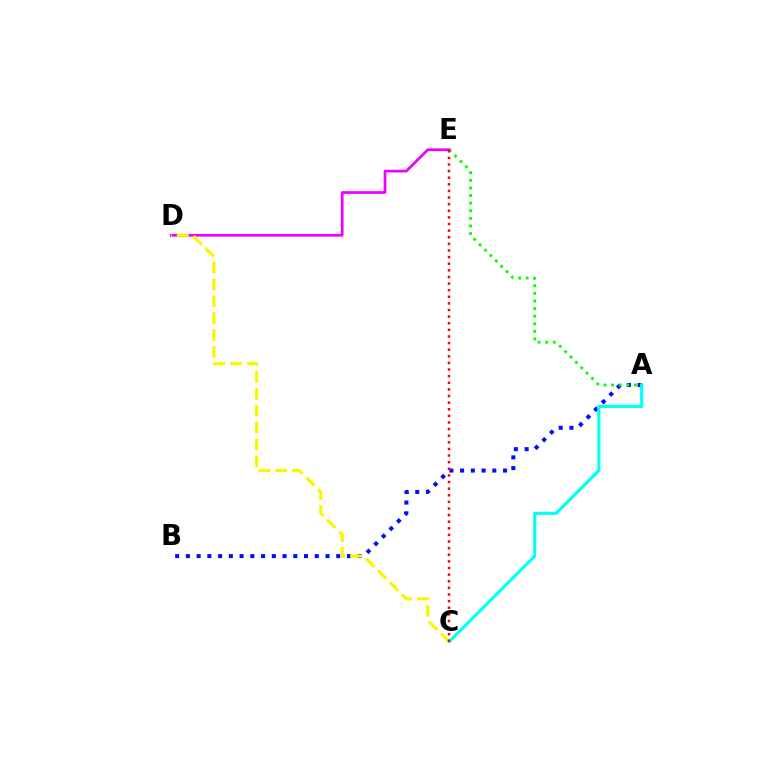{('A', 'B'): [{'color': '#0010ff', 'line_style': 'dotted', 'thickness': 2.92}], ('A', 'E'): [{'color': '#08ff00', 'line_style': 'dotted', 'thickness': 2.07}], ('A', 'C'): [{'color': '#00fff6', 'line_style': 'solid', 'thickness': 2.26}], ('D', 'E'): [{'color': '#ee00ff', 'line_style': 'solid', 'thickness': 1.96}], ('C', 'D'): [{'color': '#fcf500', 'line_style': 'dashed', 'thickness': 2.3}], ('C', 'E'): [{'color': '#ff0000', 'line_style': 'dotted', 'thickness': 1.8}]}